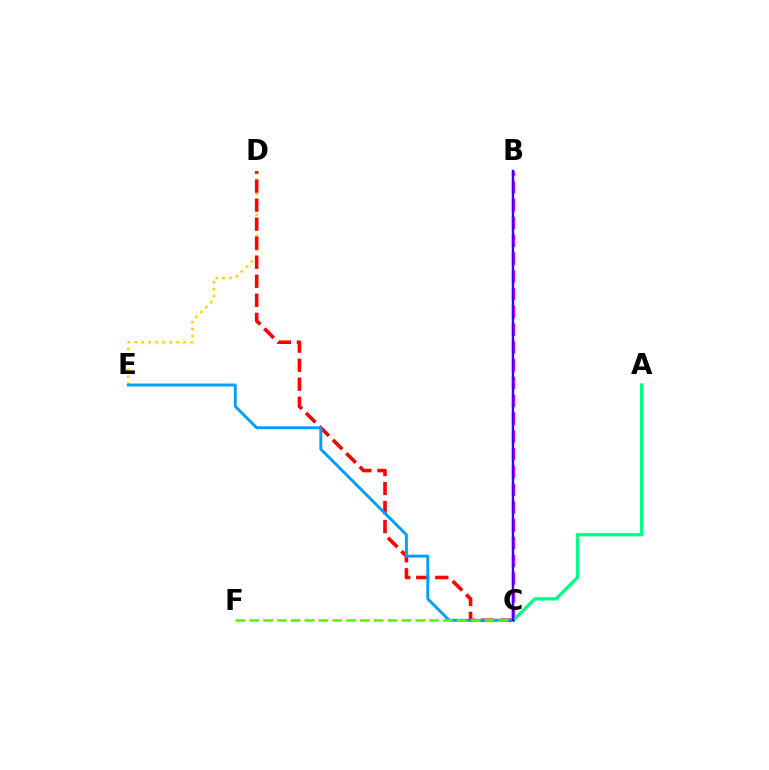{('B', 'C'): [{'color': '#ff00ed', 'line_style': 'dashed', 'thickness': 2.42}, {'color': '#3700ff', 'line_style': 'solid', 'thickness': 1.76}], ('A', 'C'): [{'color': '#00ff86', 'line_style': 'solid', 'thickness': 2.37}], ('D', 'E'): [{'color': '#ffd500', 'line_style': 'dotted', 'thickness': 1.9}], ('C', 'D'): [{'color': '#ff0000', 'line_style': 'dashed', 'thickness': 2.59}], ('C', 'E'): [{'color': '#009eff', 'line_style': 'solid', 'thickness': 2.1}], ('C', 'F'): [{'color': '#4fff00', 'line_style': 'dashed', 'thickness': 1.88}]}